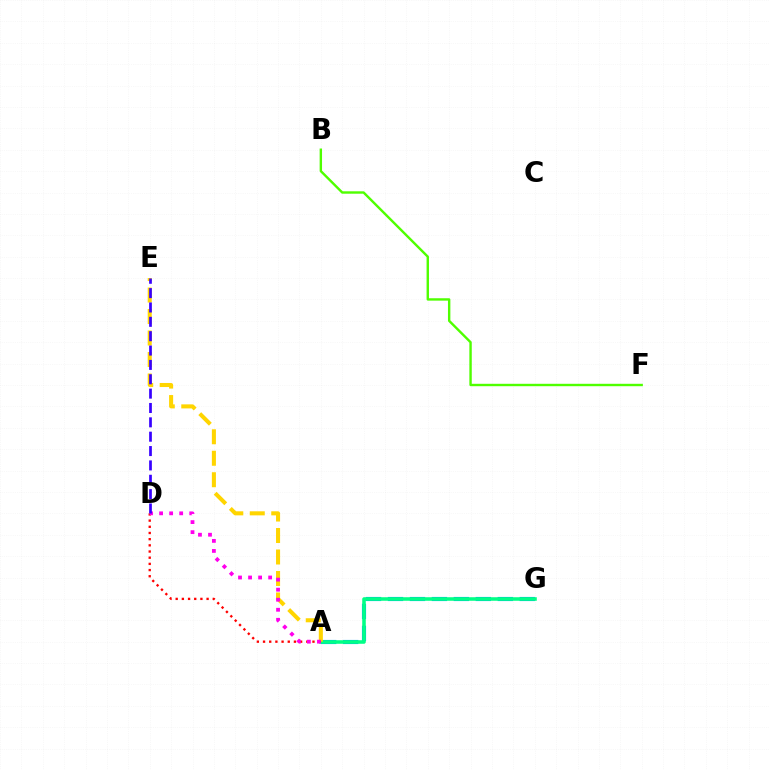{('A', 'G'): [{'color': '#009eff', 'line_style': 'dashed', 'thickness': 2.98}, {'color': '#00ff86', 'line_style': 'solid', 'thickness': 2.56}], ('A', 'E'): [{'color': '#ffd500', 'line_style': 'dashed', 'thickness': 2.92}], ('A', 'D'): [{'color': '#ff0000', 'line_style': 'dotted', 'thickness': 1.68}, {'color': '#ff00ed', 'line_style': 'dotted', 'thickness': 2.73}], ('B', 'F'): [{'color': '#4fff00', 'line_style': 'solid', 'thickness': 1.73}], ('D', 'E'): [{'color': '#3700ff', 'line_style': 'dashed', 'thickness': 1.95}]}